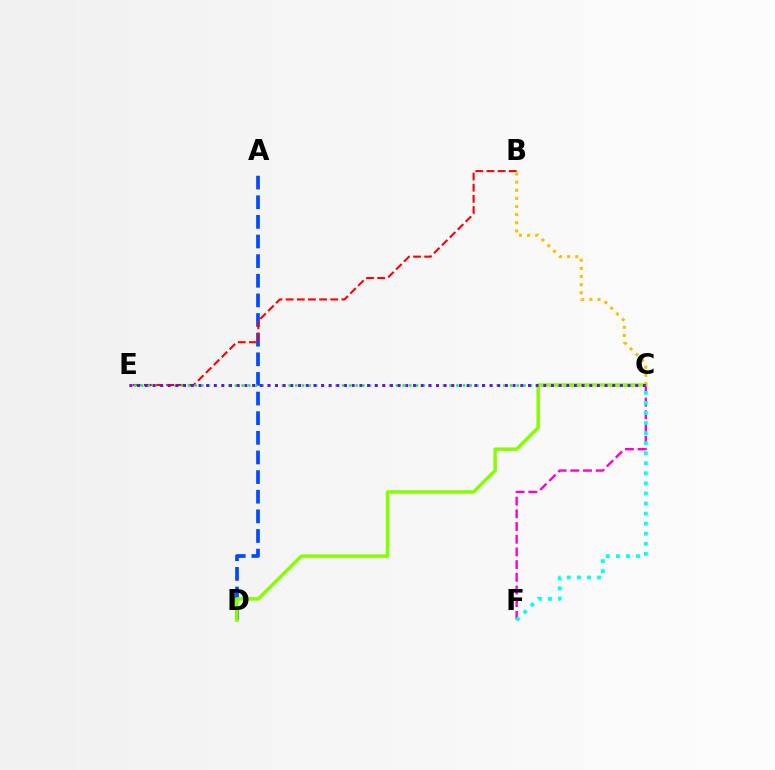{('A', 'D'): [{'color': '#004bff', 'line_style': 'dashed', 'thickness': 2.67}], ('C', 'F'): [{'color': '#ff00cf', 'line_style': 'dashed', 'thickness': 1.72}, {'color': '#00fff6', 'line_style': 'dotted', 'thickness': 2.73}], ('B', 'E'): [{'color': '#ff0000', 'line_style': 'dashed', 'thickness': 1.52}], ('C', 'E'): [{'color': '#00ff39', 'line_style': 'dotted', 'thickness': 1.82}, {'color': '#7200ff', 'line_style': 'dotted', 'thickness': 2.08}], ('C', 'D'): [{'color': '#84ff00', 'line_style': 'solid', 'thickness': 2.5}], ('B', 'C'): [{'color': '#ffbd00', 'line_style': 'dotted', 'thickness': 2.21}]}